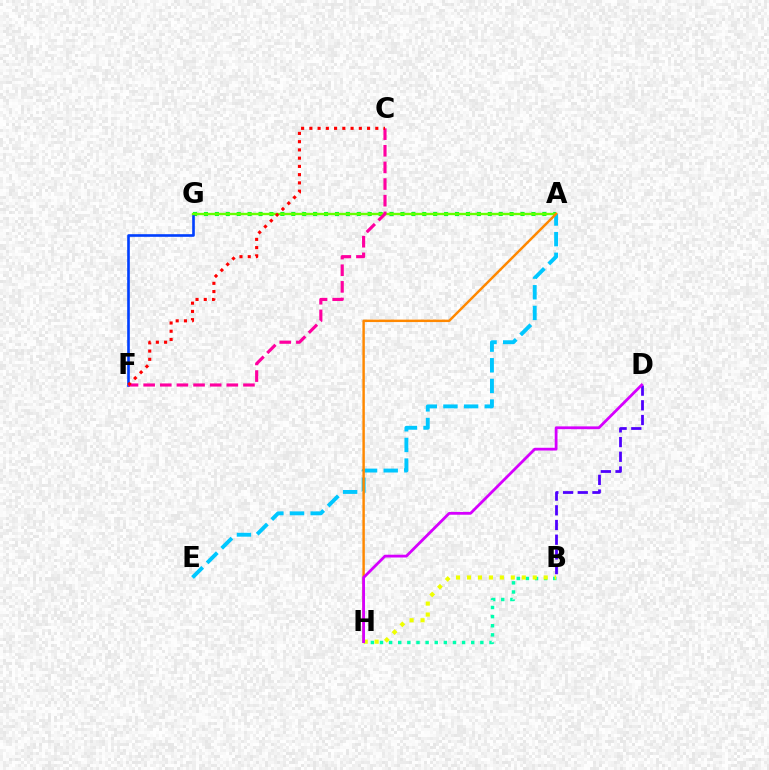{('A', 'G'): [{'color': '#00ff27', 'line_style': 'dotted', 'thickness': 2.97}, {'color': '#66ff00', 'line_style': 'solid', 'thickness': 1.71}], ('B', 'H'): [{'color': '#00ffaf', 'line_style': 'dotted', 'thickness': 2.48}, {'color': '#eeff00', 'line_style': 'dotted', 'thickness': 2.98}], ('F', 'G'): [{'color': '#003fff', 'line_style': 'solid', 'thickness': 1.9}], ('B', 'D'): [{'color': '#4f00ff', 'line_style': 'dashed', 'thickness': 2.0}], ('C', 'F'): [{'color': '#ff00a0', 'line_style': 'dashed', 'thickness': 2.26}, {'color': '#ff0000', 'line_style': 'dotted', 'thickness': 2.24}], ('A', 'E'): [{'color': '#00c7ff', 'line_style': 'dashed', 'thickness': 2.81}], ('A', 'H'): [{'color': '#ff8800', 'line_style': 'solid', 'thickness': 1.77}], ('D', 'H'): [{'color': '#d600ff', 'line_style': 'solid', 'thickness': 2.01}]}